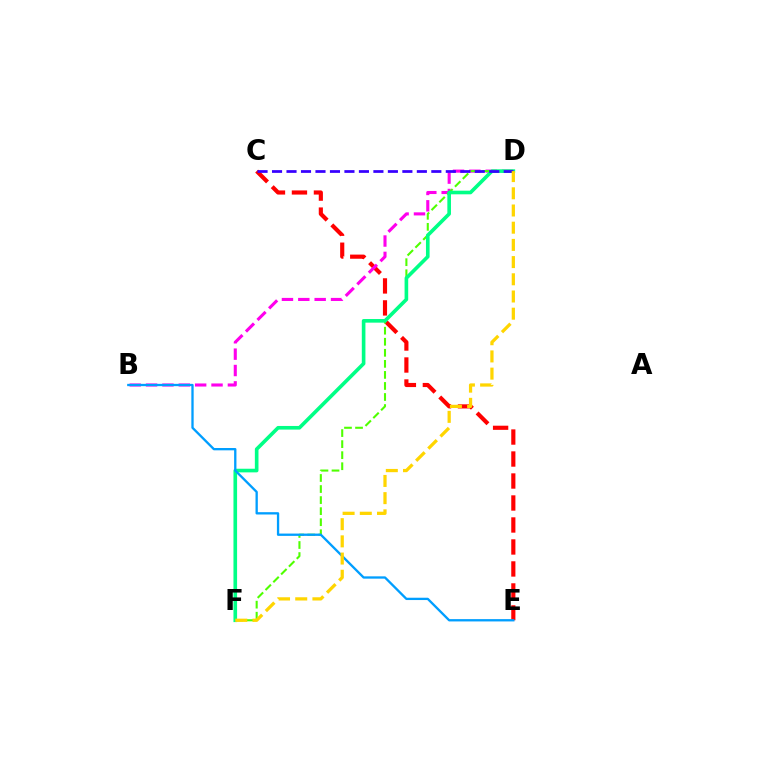{('C', 'E'): [{'color': '#ff0000', 'line_style': 'dashed', 'thickness': 2.99}], ('B', 'D'): [{'color': '#ff00ed', 'line_style': 'dashed', 'thickness': 2.22}], ('D', 'F'): [{'color': '#4fff00', 'line_style': 'dashed', 'thickness': 1.5}, {'color': '#00ff86', 'line_style': 'solid', 'thickness': 2.61}, {'color': '#ffd500', 'line_style': 'dashed', 'thickness': 2.34}], ('B', 'E'): [{'color': '#009eff', 'line_style': 'solid', 'thickness': 1.67}], ('C', 'D'): [{'color': '#3700ff', 'line_style': 'dashed', 'thickness': 1.97}]}